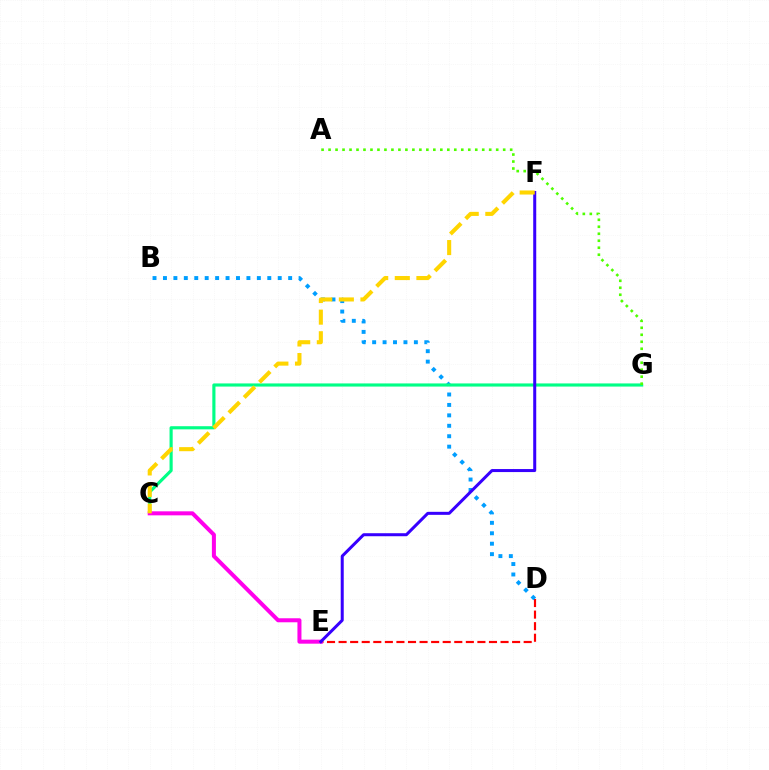{('D', 'E'): [{'color': '#ff0000', 'line_style': 'dashed', 'thickness': 1.57}], ('B', 'D'): [{'color': '#009eff', 'line_style': 'dotted', 'thickness': 2.83}], ('C', 'G'): [{'color': '#00ff86', 'line_style': 'solid', 'thickness': 2.26}], ('C', 'E'): [{'color': '#ff00ed', 'line_style': 'solid', 'thickness': 2.89}], ('A', 'G'): [{'color': '#4fff00', 'line_style': 'dotted', 'thickness': 1.9}], ('E', 'F'): [{'color': '#3700ff', 'line_style': 'solid', 'thickness': 2.17}], ('C', 'F'): [{'color': '#ffd500', 'line_style': 'dashed', 'thickness': 2.94}]}